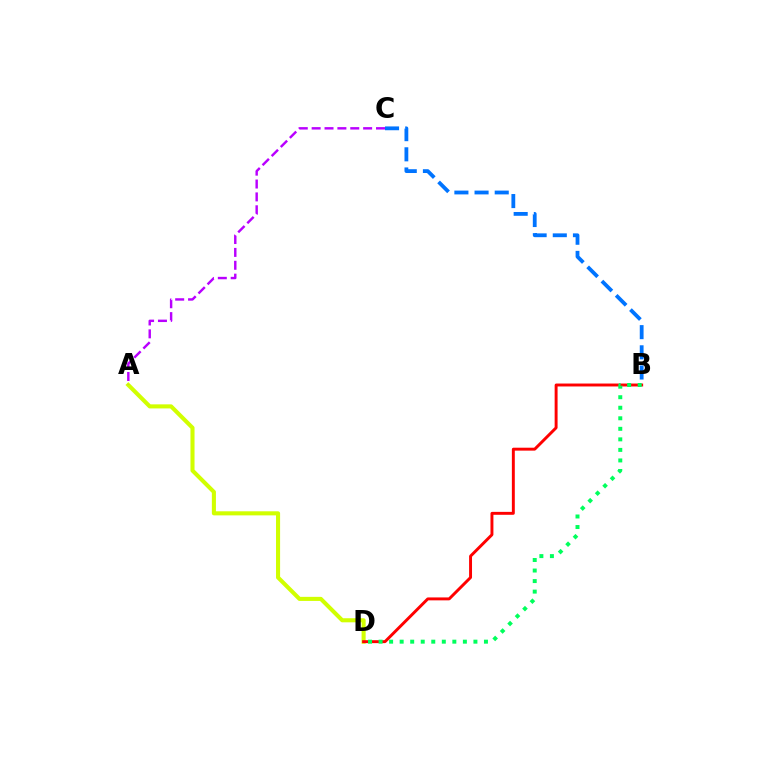{('B', 'C'): [{'color': '#0074ff', 'line_style': 'dashed', 'thickness': 2.74}], ('A', 'D'): [{'color': '#d1ff00', 'line_style': 'solid', 'thickness': 2.93}], ('B', 'D'): [{'color': '#ff0000', 'line_style': 'solid', 'thickness': 2.11}, {'color': '#00ff5c', 'line_style': 'dotted', 'thickness': 2.86}], ('A', 'C'): [{'color': '#b900ff', 'line_style': 'dashed', 'thickness': 1.75}]}